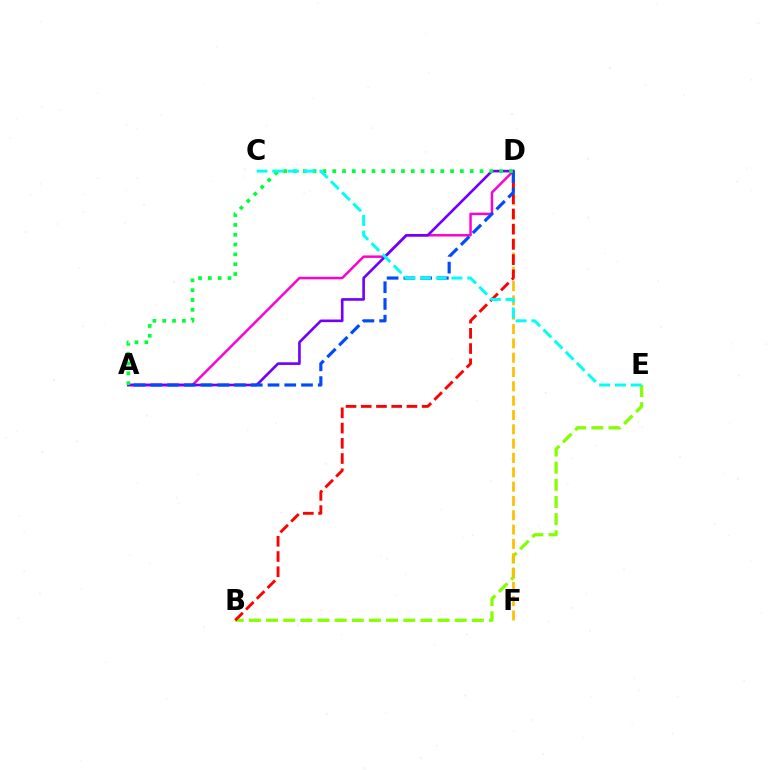{('B', 'E'): [{'color': '#84ff00', 'line_style': 'dashed', 'thickness': 2.33}], ('D', 'F'): [{'color': '#ffbd00', 'line_style': 'dashed', 'thickness': 1.95}], ('B', 'D'): [{'color': '#ff0000', 'line_style': 'dashed', 'thickness': 2.07}], ('A', 'D'): [{'color': '#ff00cf', 'line_style': 'solid', 'thickness': 1.78}, {'color': '#7200ff', 'line_style': 'solid', 'thickness': 1.89}, {'color': '#004bff', 'line_style': 'dashed', 'thickness': 2.28}, {'color': '#00ff39', 'line_style': 'dotted', 'thickness': 2.67}], ('C', 'E'): [{'color': '#00fff6', 'line_style': 'dashed', 'thickness': 2.14}]}